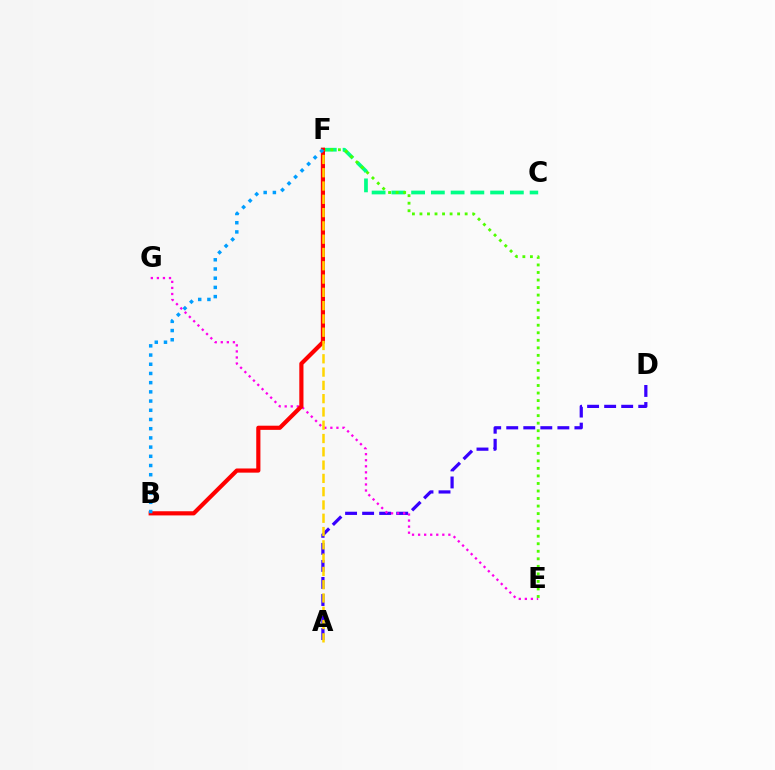{('C', 'F'): [{'color': '#00ff86', 'line_style': 'dashed', 'thickness': 2.68}], ('A', 'D'): [{'color': '#3700ff', 'line_style': 'dashed', 'thickness': 2.32}], ('E', 'G'): [{'color': '#ff00ed', 'line_style': 'dotted', 'thickness': 1.65}], ('E', 'F'): [{'color': '#4fff00', 'line_style': 'dotted', 'thickness': 2.05}], ('B', 'F'): [{'color': '#ff0000', 'line_style': 'solid', 'thickness': 3.0}, {'color': '#009eff', 'line_style': 'dotted', 'thickness': 2.5}], ('A', 'F'): [{'color': '#ffd500', 'line_style': 'dashed', 'thickness': 1.81}]}